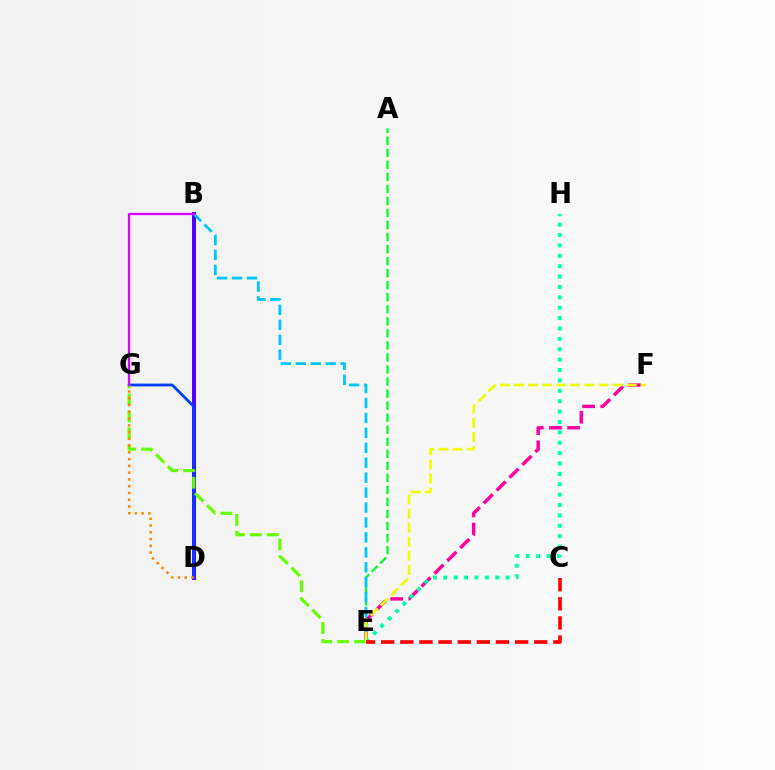{('B', 'D'): [{'color': '#4f00ff', 'line_style': 'solid', 'thickness': 2.9}], ('A', 'E'): [{'color': '#00ff27', 'line_style': 'dashed', 'thickness': 1.64}], ('E', 'F'): [{'color': '#ff00a0', 'line_style': 'dashed', 'thickness': 2.47}, {'color': '#eeff00', 'line_style': 'dashed', 'thickness': 1.92}], ('D', 'G'): [{'color': '#003fff', 'line_style': 'solid', 'thickness': 2.0}, {'color': '#ff8800', 'line_style': 'dotted', 'thickness': 1.84}], ('E', 'H'): [{'color': '#00ffaf', 'line_style': 'dotted', 'thickness': 2.82}], ('E', 'G'): [{'color': '#66ff00', 'line_style': 'dashed', 'thickness': 2.3}], ('B', 'E'): [{'color': '#00c7ff', 'line_style': 'dashed', 'thickness': 2.03}], ('C', 'E'): [{'color': '#ff0000', 'line_style': 'dashed', 'thickness': 2.6}], ('B', 'G'): [{'color': '#d600ff', 'line_style': 'solid', 'thickness': 1.63}]}